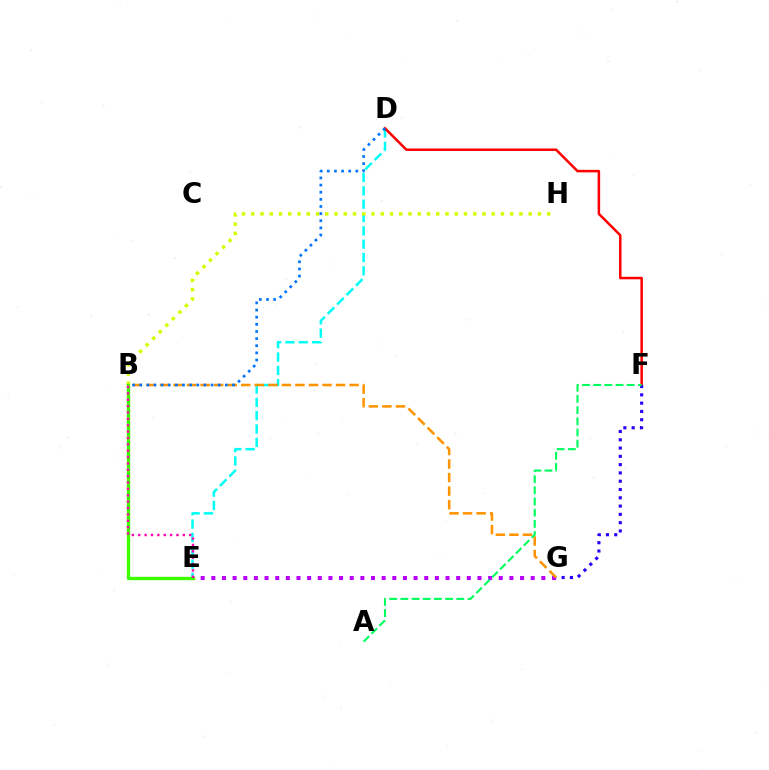{('E', 'G'): [{'color': '#b900ff', 'line_style': 'dotted', 'thickness': 2.89}], ('D', 'E'): [{'color': '#00fff6', 'line_style': 'dashed', 'thickness': 1.81}], ('D', 'F'): [{'color': '#ff0000', 'line_style': 'solid', 'thickness': 1.81}], ('F', 'G'): [{'color': '#2500ff', 'line_style': 'dotted', 'thickness': 2.25}], ('B', 'H'): [{'color': '#d1ff00', 'line_style': 'dotted', 'thickness': 2.51}], ('B', 'E'): [{'color': '#3dff00', 'line_style': 'solid', 'thickness': 2.42}, {'color': '#ff00ac', 'line_style': 'dotted', 'thickness': 1.73}], ('B', 'G'): [{'color': '#ff9400', 'line_style': 'dashed', 'thickness': 1.84}], ('B', 'D'): [{'color': '#0074ff', 'line_style': 'dotted', 'thickness': 1.94}], ('A', 'F'): [{'color': '#00ff5c', 'line_style': 'dashed', 'thickness': 1.52}]}